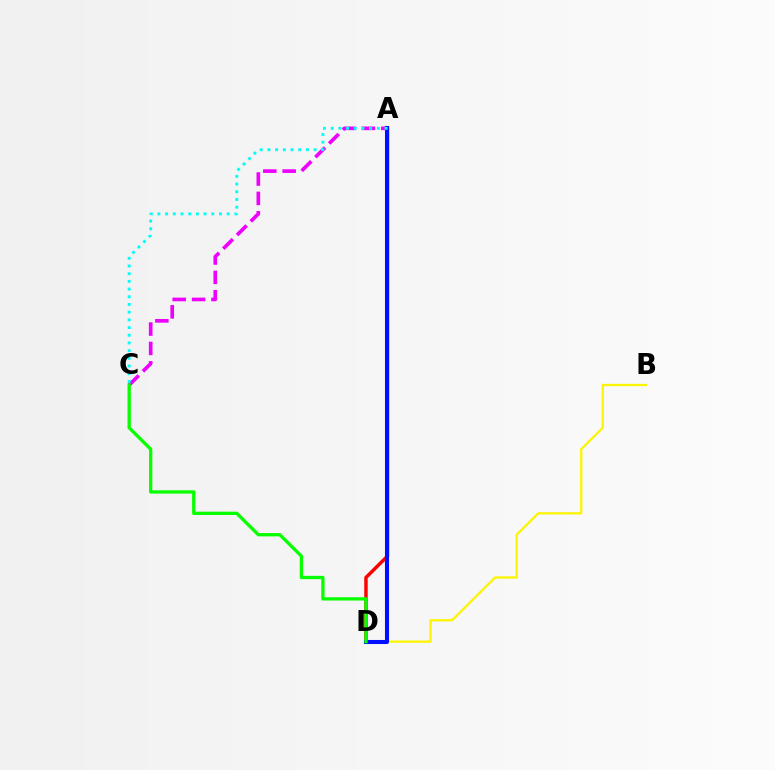{('B', 'D'): [{'color': '#fcf500', 'line_style': 'solid', 'thickness': 1.65}], ('A', 'D'): [{'color': '#ff0000', 'line_style': 'solid', 'thickness': 2.47}, {'color': '#0010ff', 'line_style': 'solid', 'thickness': 2.92}], ('A', 'C'): [{'color': '#ee00ff', 'line_style': 'dashed', 'thickness': 2.63}, {'color': '#00fff6', 'line_style': 'dotted', 'thickness': 2.09}], ('C', 'D'): [{'color': '#08ff00', 'line_style': 'solid', 'thickness': 2.38}]}